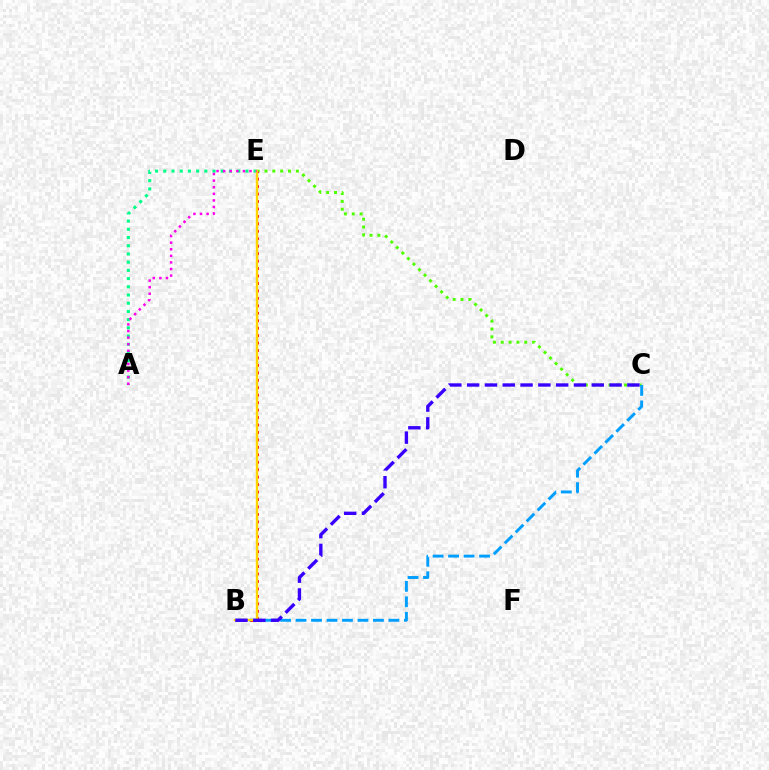{('C', 'E'): [{'color': '#4fff00', 'line_style': 'dotted', 'thickness': 2.13}], ('A', 'E'): [{'color': '#00ff86', 'line_style': 'dotted', 'thickness': 2.23}, {'color': '#ff00ed', 'line_style': 'dotted', 'thickness': 1.79}], ('B', 'C'): [{'color': '#009eff', 'line_style': 'dashed', 'thickness': 2.1}, {'color': '#3700ff', 'line_style': 'dashed', 'thickness': 2.42}], ('B', 'E'): [{'color': '#ff0000', 'line_style': 'dotted', 'thickness': 2.02}, {'color': '#ffd500', 'line_style': 'solid', 'thickness': 1.69}]}